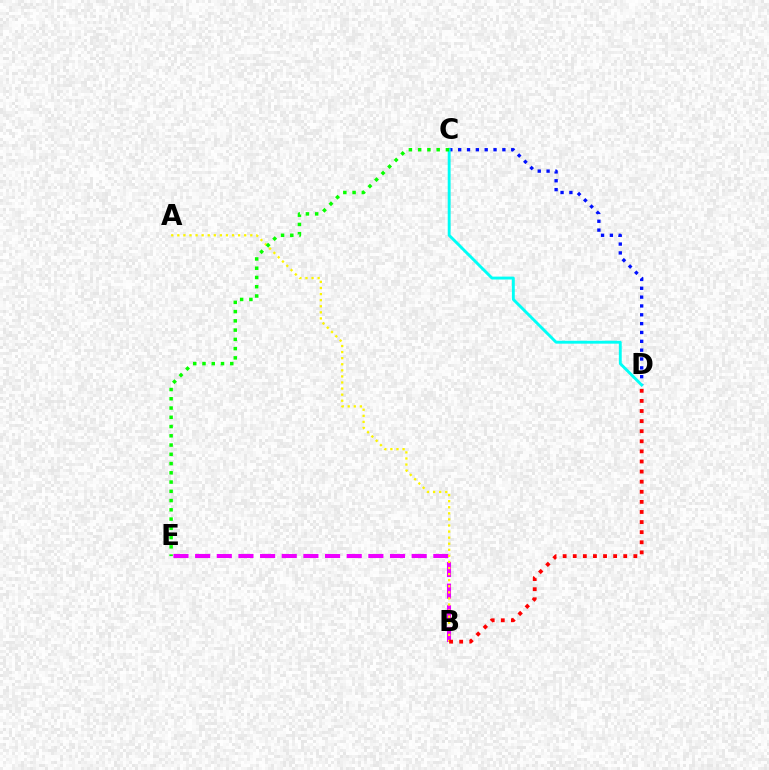{('C', 'D'): [{'color': '#0010ff', 'line_style': 'dotted', 'thickness': 2.4}, {'color': '#00fff6', 'line_style': 'solid', 'thickness': 2.08}], ('B', 'E'): [{'color': '#ee00ff', 'line_style': 'dashed', 'thickness': 2.94}], ('A', 'B'): [{'color': '#fcf500', 'line_style': 'dotted', 'thickness': 1.65}], ('C', 'E'): [{'color': '#08ff00', 'line_style': 'dotted', 'thickness': 2.51}], ('B', 'D'): [{'color': '#ff0000', 'line_style': 'dotted', 'thickness': 2.74}]}